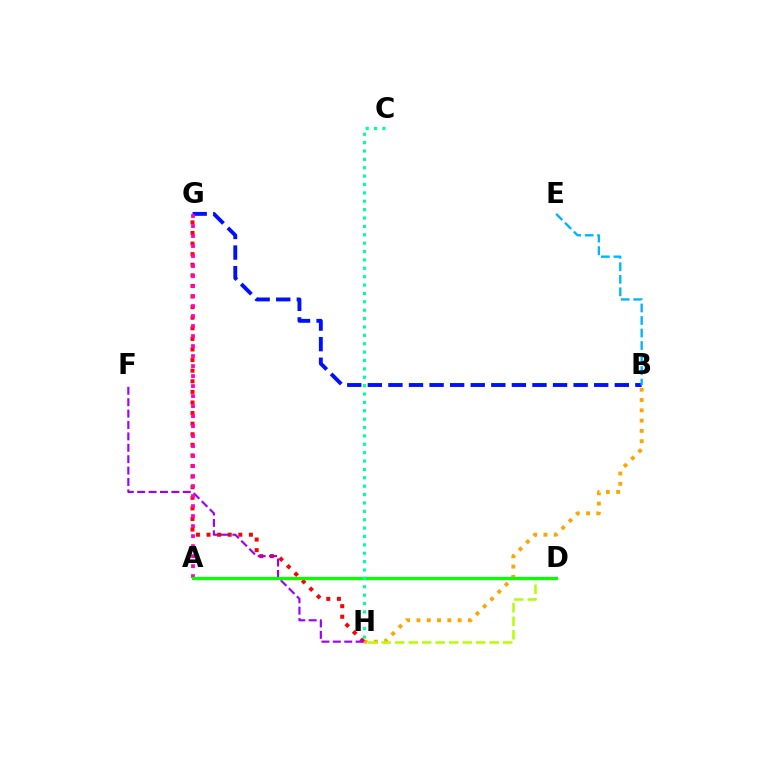{('B', 'H'): [{'color': '#ffa500', 'line_style': 'dotted', 'thickness': 2.8}], ('G', 'H'): [{'color': '#ff0000', 'line_style': 'dotted', 'thickness': 2.88}], ('F', 'H'): [{'color': '#9b00ff', 'line_style': 'dashed', 'thickness': 1.55}], ('D', 'H'): [{'color': '#b3ff00', 'line_style': 'dashed', 'thickness': 1.83}], ('B', 'G'): [{'color': '#0010ff', 'line_style': 'dashed', 'thickness': 2.8}], ('A', 'G'): [{'color': '#ff00bd', 'line_style': 'dotted', 'thickness': 2.72}], ('A', 'D'): [{'color': '#08ff00', 'line_style': 'solid', 'thickness': 2.32}], ('C', 'H'): [{'color': '#00ff9d', 'line_style': 'dotted', 'thickness': 2.28}], ('B', 'E'): [{'color': '#00b5ff', 'line_style': 'dashed', 'thickness': 1.7}]}